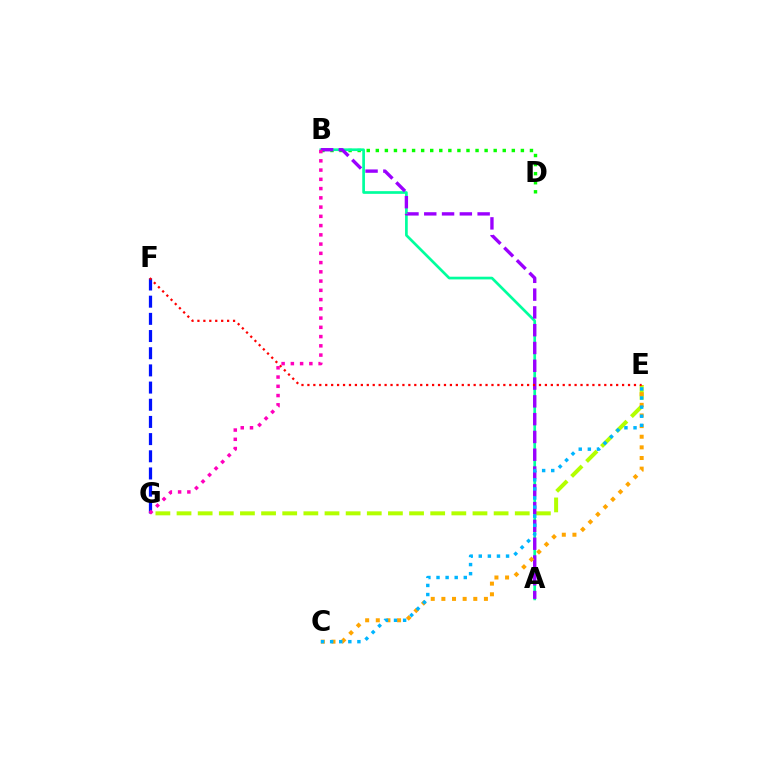{('B', 'D'): [{'color': '#08ff00', 'line_style': 'dotted', 'thickness': 2.46}], ('A', 'B'): [{'color': '#00ff9d', 'line_style': 'solid', 'thickness': 1.94}, {'color': '#9b00ff', 'line_style': 'dashed', 'thickness': 2.42}], ('E', 'G'): [{'color': '#b3ff00', 'line_style': 'dashed', 'thickness': 2.87}], ('F', 'G'): [{'color': '#0010ff', 'line_style': 'dashed', 'thickness': 2.33}], ('C', 'E'): [{'color': '#ffa500', 'line_style': 'dotted', 'thickness': 2.89}, {'color': '#00b5ff', 'line_style': 'dotted', 'thickness': 2.47}], ('E', 'F'): [{'color': '#ff0000', 'line_style': 'dotted', 'thickness': 1.61}], ('B', 'G'): [{'color': '#ff00bd', 'line_style': 'dotted', 'thickness': 2.51}]}